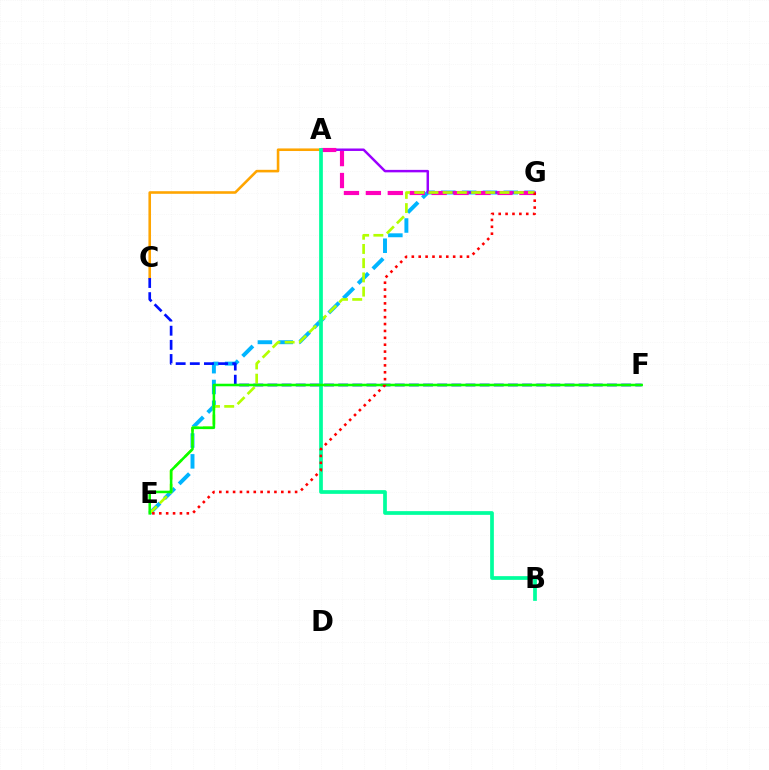{('E', 'G'): [{'color': '#00b5ff', 'line_style': 'dashed', 'thickness': 2.83}, {'color': '#b3ff00', 'line_style': 'dashed', 'thickness': 1.93}, {'color': '#ff0000', 'line_style': 'dotted', 'thickness': 1.87}], ('A', 'G'): [{'color': '#9b00ff', 'line_style': 'solid', 'thickness': 1.78}, {'color': '#ff00bd', 'line_style': 'dashed', 'thickness': 2.98}], ('A', 'C'): [{'color': '#ffa500', 'line_style': 'solid', 'thickness': 1.86}], ('C', 'F'): [{'color': '#0010ff', 'line_style': 'dashed', 'thickness': 1.92}], ('A', 'B'): [{'color': '#00ff9d', 'line_style': 'solid', 'thickness': 2.68}], ('E', 'F'): [{'color': '#08ff00', 'line_style': 'solid', 'thickness': 1.83}]}